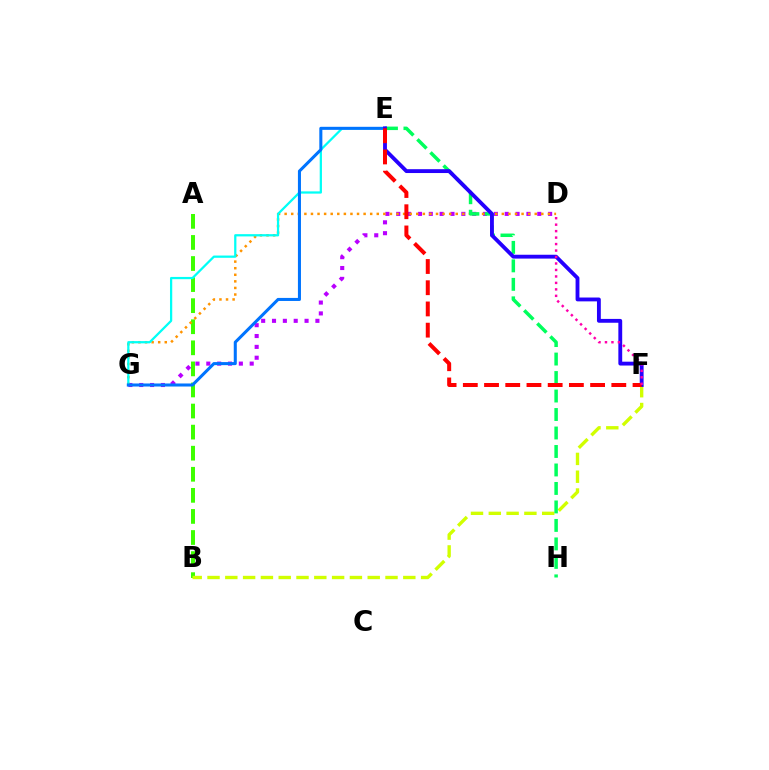{('D', 'G'): [{'color': '#b900ff', 'line_style': 'dotted', 'thickness': 2.95}, {'color': '#ff9400', 'line_style': 'dotted', 'thickness': 1.79}], ('A', 'B'): [{'color': '#3dff00', 'line_style': 'dashed', 'thickness': 2.86}], ('E', 'G'): [{'color': '#00fff6', 'line_style': 'solid', 'thickness': 1.62}, {'color': '#0074ff', 'line_style': 'solid', 'thickness': 2.19}], ('B', 'F'): [{'color': '#d1ff00', 'line_style': 'dashed', 'thickness': 2.42}], ('E', 'H'): [{'color': '#00ff5c', 'line_style': 'dashed', 'thickness': 2.51}], ('E', 'F'): [{'color': '#2500ff', 'line_style': 'solid', 'thickness': 2.77}, {'color': '#ff0000', 'line_style': 'dashed', 'thickness': 2.88}], ('D', 'F'): [{'color': '#ff00ac', 'line_style': 'dotted', 'thickness': 1.76}]}